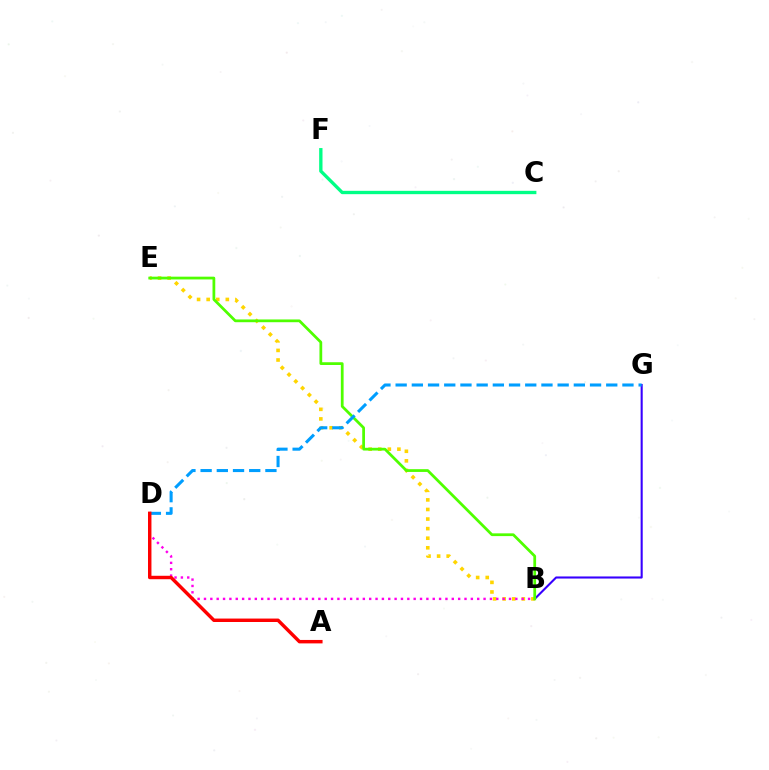{('B', 'G'): [{'color': '#3700ff', 'line_style': 'solid', 'thickness': 1.51}], ('B', 'E'): [{'color': '#ffd500', 'line_style': 'dotted', 'thickness': 2.6}, {'color': '#4fff00', 'line_style': 'solid', 'thickness': 1.98}], ('C', 'F'): [{'color': '#00ff86', 'line_style': 'solid', 'thickness': 2.4}], ('B', 'D'): [{'color': '#ff00ed', 'line_style': 'dotted', 'thickness': 1.73}], ('D', 'G'): [{'color': '#009eff', 'line_style': 'dashed', 'thickness': 2.2}], ('A', 'D'): [{'color': '#ff0000', 'line_style': 'solid', 'thickness': 2.48}]}